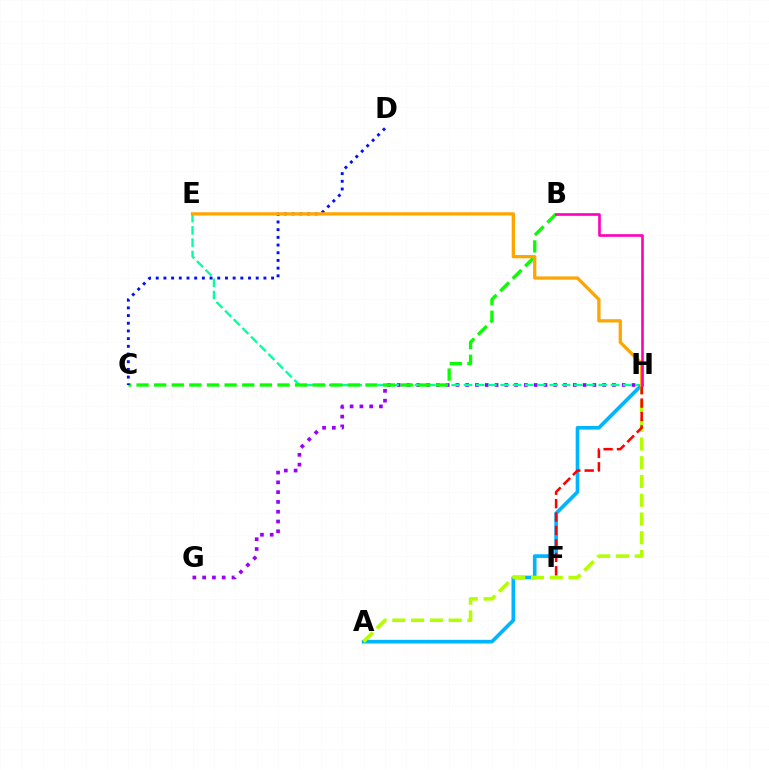{('G', 'H'): [{'color': '#9b00ff', 'line_style': 'dotted', 'thickness': 2.66}], ('E', 'H'): [{'color': '#00ff9d', 'line_style': 'dashed', 'thickness': 1.66}, {'color': '#ffa500', 'line_style': 'solid', 'thickness': 2.35}], ('B', 'C'): [{'color': '#08ff00', 'line_style': 'dashed', 'thickness': 2.39}], ('A', 'H'): [{'color': '#00b5ff', 'line_style': 'solid', 'thickness': 2.64}, {'color': '#b3ff00', 'line_style': 'dashed', 'thickness': 2.55}], ('C', 'D'): [{'color': '#0010ff', 'line_style': 'dotted', 'thickness': 2.09}], ('F', 'H'): [{'color': '#ff0000', 'line_style': 'dashed', 'thickness': 1.82}], ('B', 'H'): [{'color': '#ff00bd', 'line_style': 'solid', 'thickness': 1.9}]}